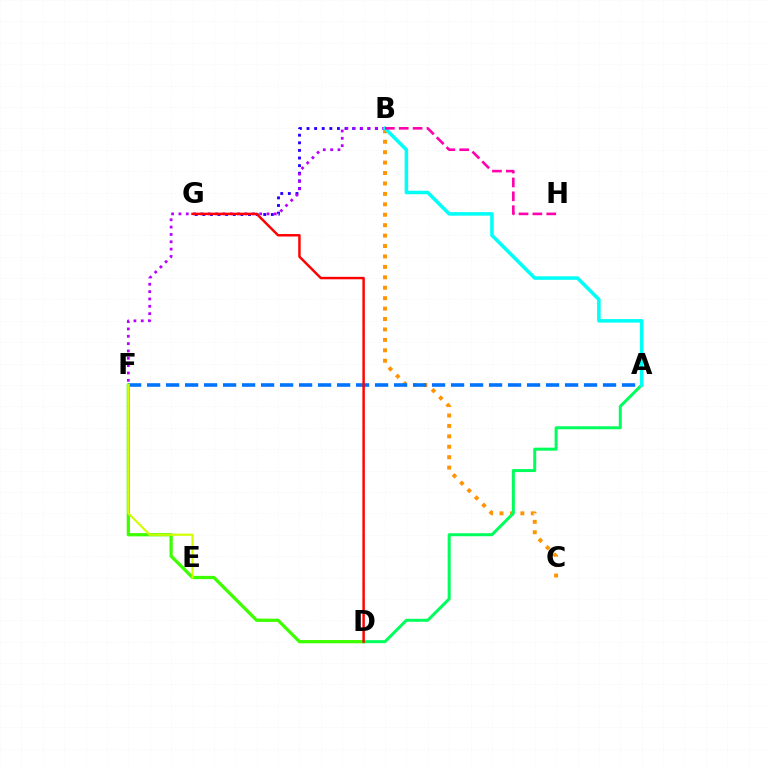{('B', 'G'): [{'color': '#2500ff', 'line_style': 'dotted', 'thickness': 2.07}], ('B', 'F'): [{'color': '#b900ff', 'line_style': 'dotted', 'thickness': 1.99}], ('B', 'C'): [{'color': '#ff9400', 'line_style': 'dotted', 'thickness': 2.83}], ('A', 'F'): [{'color': '#0074ff', 'line_style': 'dashed', 'thickness': 2.58}], ('A', 'D'): [{'color': '#00ff5c', 'line_style': 'solid', 'thickness': 2.16}], ('A', 'B'): [{'color': '#00fff6', 'line_style': 'solid', 'thickness': 2.54}], ('B', 'H'): [{'color': '#ff00ac', 'line_style': 'dashed', 'thickness': 1.88}], ('D', 'F'): [{'color': '#3dff00', 'line_style': 'solid', 'thickness': 2.34}], ('E', 'F'): [{'color': '#d1ff00', 'line_style': 'solid', 'thickness': 1.55}], ('D', 'G'): [{'color': '#ff0000', 'line_style': 'solid', 'thickness': 1.76}]}